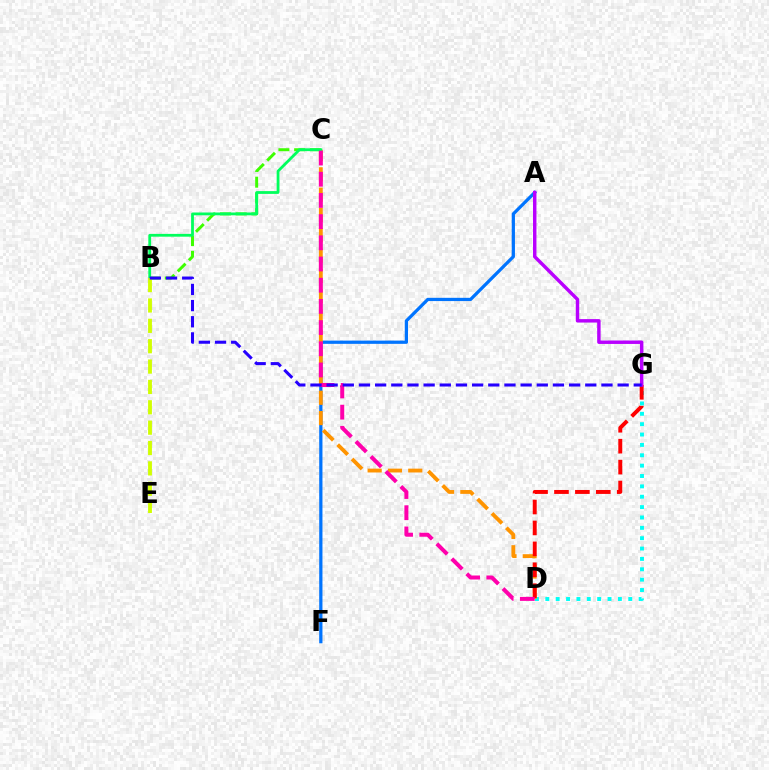{('A', 'F'): [{'color': '#0074ff', 'line_style': 'solid', 'thickness': 2.33}], ('B', 'C'): [{'color': '#3dff00', 'line_style': 'dashed', 'thickness': 2.14}, {'color': '#00ff5c', 'line_style': 'solid', 'thickness': 2.01}], ('D', 'G'): [{'color': '#00fff6', 'line_style': 'dotted', 'thickness': 2.82}, {'color': '#ff0000', 'line_style': 'dashed', 'thickness': 2.84}], ('C', 'D'): [{'color': '#ff9400', 'line_style': 'dashed', 'thickness': 2.76}, {'color': '#ff00ac', 'line_style': 'dashed', 'thickness': 2.88}], ('B', 'E'): [{'color': '#d1ff00', 'line_style': 'dashed', 'thickness': 2.77}], ('A', 'G'): [{'color': '#b900ff', 'line_style': 'solid', 'thickness': 2.48}], ('B', 'G'): [{'color': '#2500ff', 'line_style': 'dashed', 'thickness': 2.2}]}